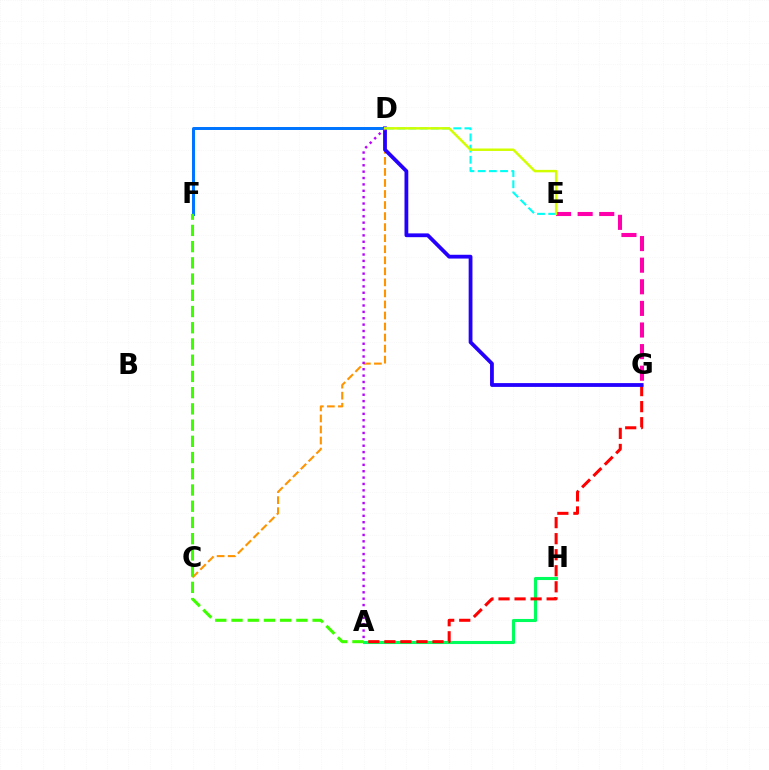{('A', 'H'): [{'color': '#00ff5c', 'line_style': 'solid', 'thickness': 2.23}], ('A', 'G'): [{'color': '#ff0000', 'line_style': 'dashed', 'thickness': 2.18}], ('E', 'G'): [{'color': '#ff00ac', 'line_style': 'dashed', 'thickness': 2.94}], ('D', 'F'): [{'color': '#0074ff', 'line_style': 'solid', 'thickness': 2.14}], ('C', 'D'): [{'color': '#ff9400', 'line_style': 'dashed', 'thickness': 1.5}], ('A', 'F'): [{'color': '#3dff00', 'line_style': 'dashed', 'thickness': 2.2}], ('D', 'G'): [{'color': '#2500ff', 'line_style': 'solid', 'thickness': 2.73}], ('D', 'E'): [{'color': '#00fff6', 'line_style': 'dashed', 'thickness': 1.52}, {'color': '#d1ff00', 'line_style': 'solid', 'thickness': 1.77}], ('A', 'D'): [{'color': '#b900ff', 'line_style': 'dotted', 'thickness': 1.73}]}